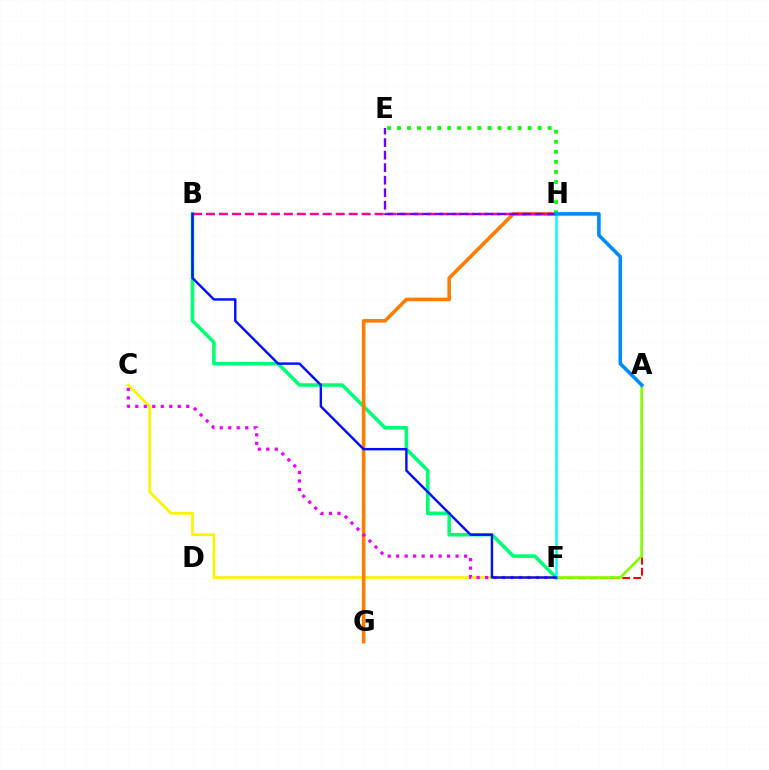{('B', 'F'): [{'color': '#00ff74', 'line_style': 'solid', 'thickness': 2.56}, {'color': '#0010ff', 'line_style': 'solid', 'thickness': 1.75}], ('C', 'F'): [{'color': '#fcf500', 'line_style': 'solid', 'thickness': 1.94}, {'color': '#ee00ff', 'line_style': 'dotted', 'thickness': 2.31}], ('G', 'H'): [{'color': '#ff7c00', 'line_style': 'solid', 'thickness': 2.58}], ('E', 'H'): [{'color': '#08ff00', 'line_style': 'dotted', 'thickness': 2.73}, {'color': '#7200ff', 'line_style': 'dashed', 'thickness': 1.7}], ('A', 'F'): [{'color': '#ff0000', 'line_style': 'dashed', 'thickness': 1.5}, {'color': '#84ff00', 'line_style': 'solid', 'thickness': 1.97}], ('B', 'H'): [{'color': '#ff0094', 'line_style': 'dashed', 'thickness': 1.76}], ('F', 'H'): [{'color': '#00fff6', 'line_style': 'solid', 'thickness': 1.8}], ('A', 'H'): [{'color': '#008cff', 'line_style': 'solid', 'thickness': 2.59}]}